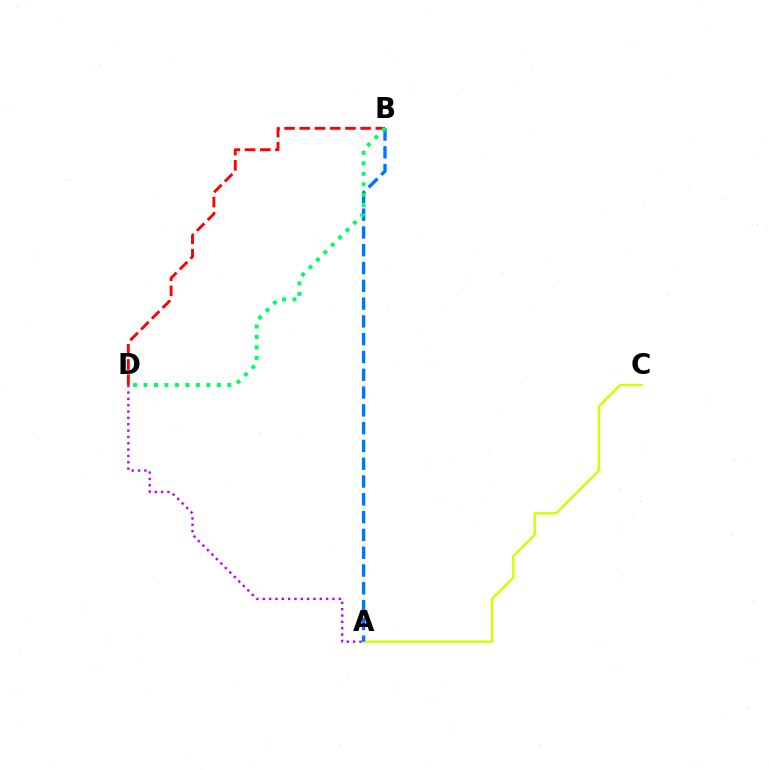{('A', 'C'): [{'color': '#d1ff00', 'line_style': 'solid', 'thickness': 1.74}], ('A', 'D'): [{'color': '#b900ff', 'line_style': 'dotted', 'thickness': 1.72}], ('A', 'B'): [{'color': '#0074ff', 'line_style': 'dashed', 'thickness': 2.42}], ('B', 'D'): [{'color': '#ff0000', 'line_style': 'dashed', 'thickness': 2.07}, {'color': '#00ff5c', 'line_style': 'dotted', 'thickness': 2.85}]}